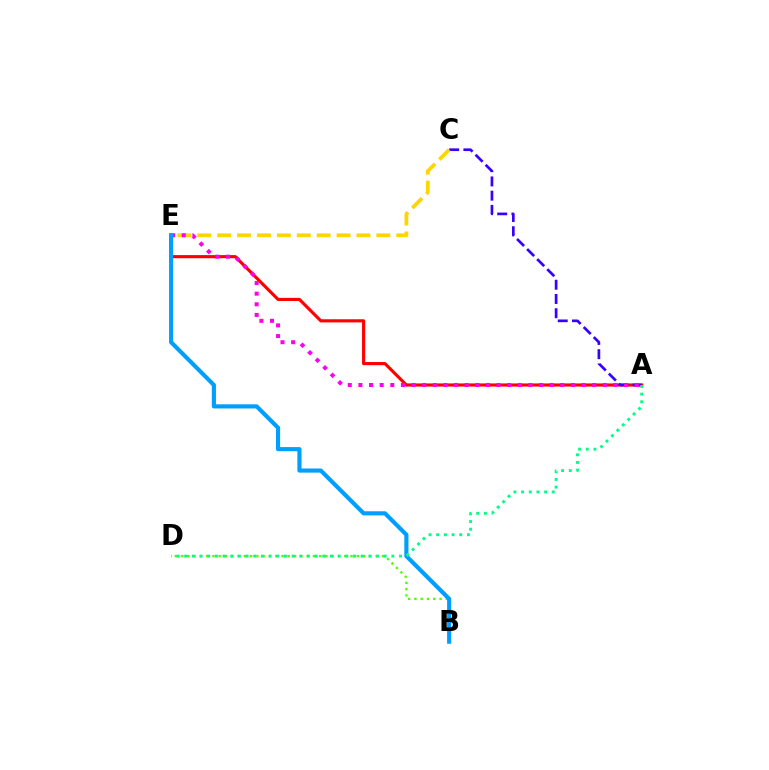{('B', 'D'): [{'color': '#4fff00', 'line_style': 'dotted', 'thickness': 1.71}], ('A', 'E'): [{'color': '#ff0000', 'line_style': 'solid', 'thickness': 2.26}, {'color': '#ff00ed', 'line_style': 'dotted', 'thickness': 2.89}], ('A', 'C'): [{'color': '#3700ff', 'line_style': 'dashed', 'thickness': 1.93}], ('C', 'E'): [{'color': '#ffd500', 'line_style': 'dashed', 'thickness': 2.7}], ('B', 'E'): [{'color': '#009eff', 'line_style': 'solid', 'thickness': 2.98}], ('A', 'D'): [{'color': '#00ff86', 'line_style': 'dotted', 'thickness': 2.09}]}